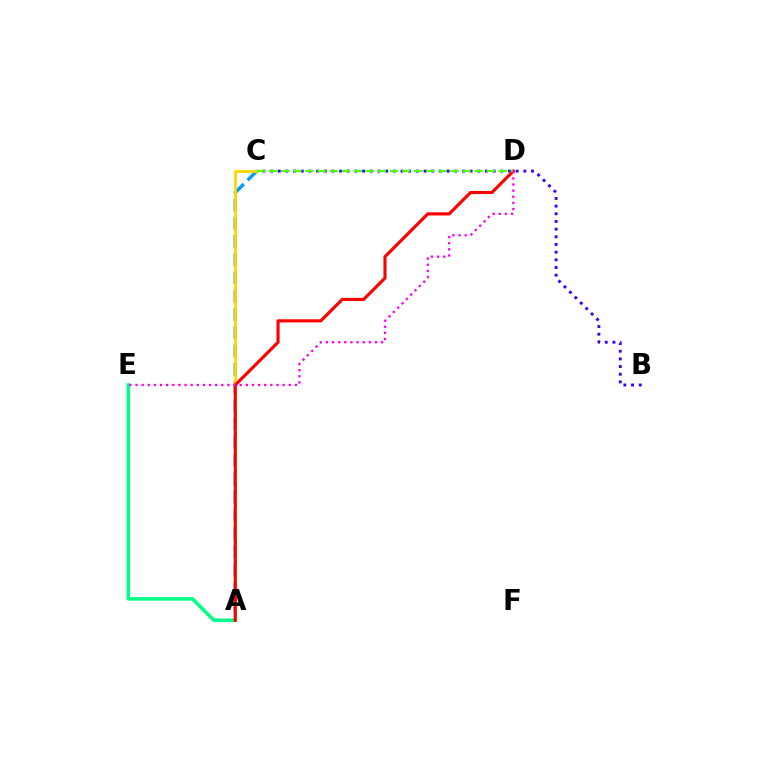{('B', 'C'): [{'color': '#3700ff', 'line_style': 'dotted', 'thickness': 2.09}], ('A', 'E'): [{'color': '#00ff86', 'line_style': 'solid', 'thickness': 2.52}], ('A', 'C'): [{'color': '#009eff', 'line_style': 'dashed', 'thickness': 2.48}, {'color': '#ffd500', 'line_style': 'solid', 'thickness': 1.99}], ('A', 'D'): [{'color': '#ff0000', 'line_style': 'solid', 'thickness': 2.25}], ('C', 'D'): [{'color': '#4fff00', 'line_style': 'dashed', 'thickness': 1.64}], ('D', 'E'): [{'color': '#ff00ed', 'line_style': 'dotted', 'thickness': 1.67}]}